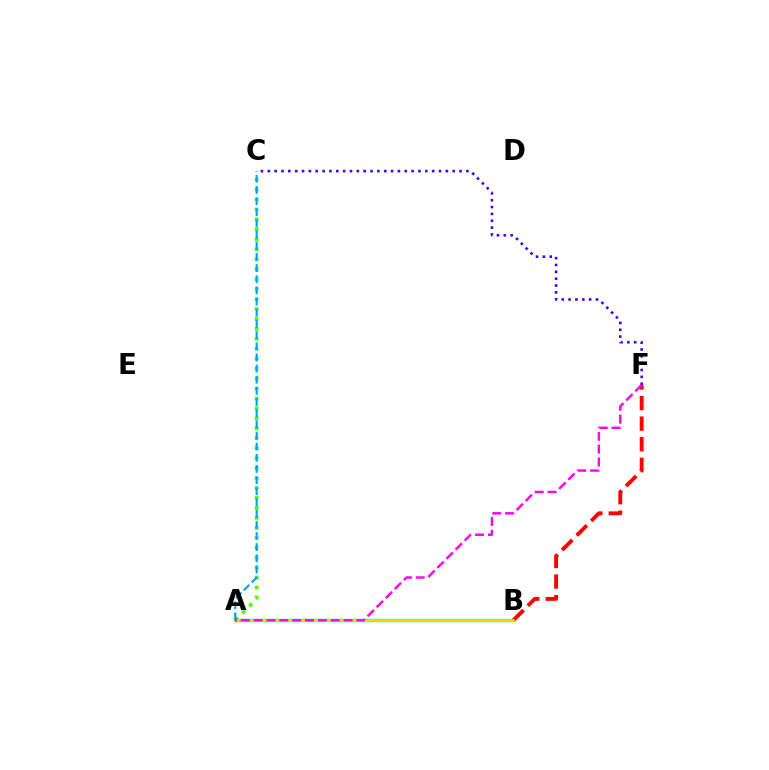{('A', 'C'): [{'color': '#4fff00', 'line_style': 'dotted', 'thickness': 2.7}, {'color': '#009eff', 'line_style': 'dashed', 'thickness': 1.52}], ('A', 'B'): [{'color': '#00ff86', 'line_style': 'solid', 'thickness': 2.46}, {'color': '#ffd500', 'line_style': 'solid', 'thickness': 1.91}], ('C', 'F'): [{'color': '#3700ff', 'line_style': 'dotted', 'thickness': 1.86}], ('B', 'F'): [{'color': '#ff0000', 'line_style': 'dashed', 'thickness': 2.8}], ('A', 'F'): [{'color': '#ff00ed', 'line_style': 'dashed', 'thickness': 1.74}]}